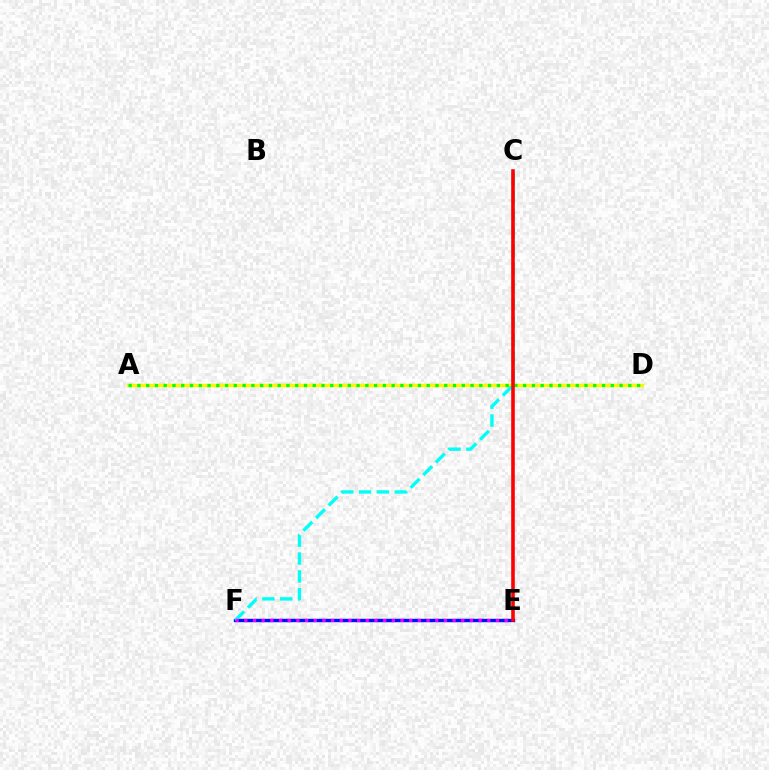{('E', 'F'): [{'color': '#0010ff', 'line_style': 'solid', 'thickness': 2.45}, {'color': '#ee00ff', 'line_style': 'dotted', 'thickness': 2.36}], ('A', 'D'): [{'color': '#fcf500', 'line_style': 'solid', 'thickness': 2.44}, {'color': '#08ff00', 'line_style': 'dotted', 'thickness': 2.38}], ('C', 'F'): [{'color': '#00fff6', 'line_style': 'dashed', 'thickness': 2.43}], ('C', 'E'): [{'color': '#ff0000', 'line_style': 'solid', 'thickness': 2.58}]}